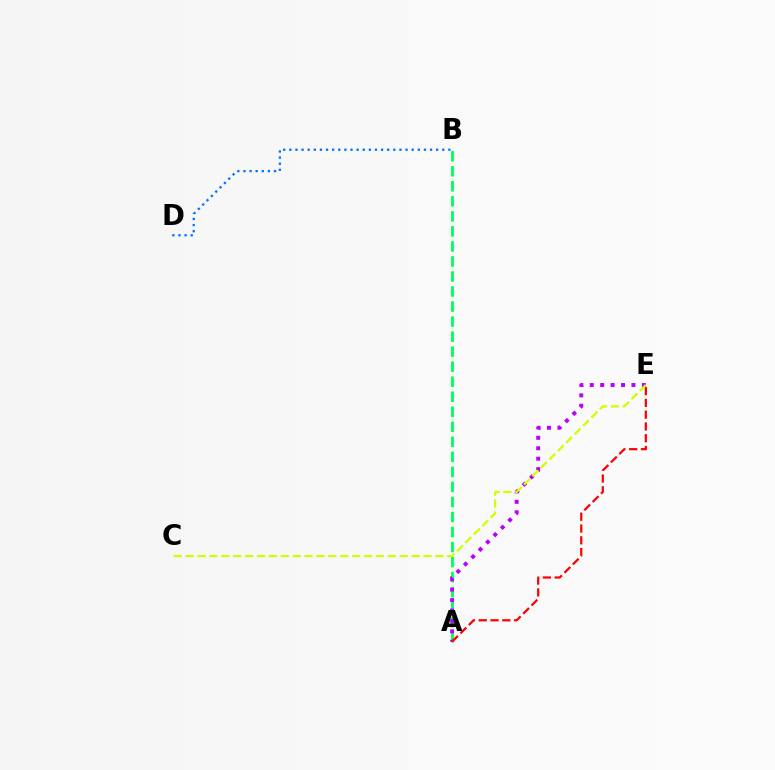{('B', 'D'): [{'color': '#0074ff', 'line_style': 'dotted', 'thickness': 1.66}], ('A', 'B'): [{'color': '#00ff5c', 'line_style': 'dashed', 'thickness': 2.04}], ('A', 'E'): [{'color': '#b900ff', 'line_style': 'dotted', 'thickness': 2.83}, {'color': '#ff0000', 'line_style': 'dashed', 'thickness': 1.6}], ('C', 'E'): [{'color': '#d1ff00', 'line_style': 'dashed', 'thickness': 1.62}]}